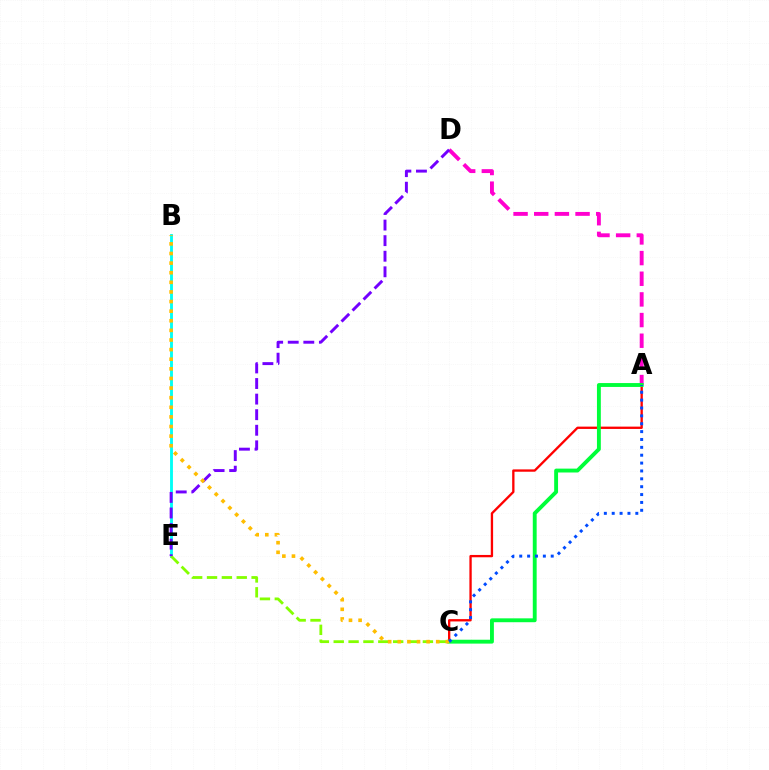{('B', 'E'): [{'color': '#00fff6', 'line_style': 'solid', 'thickness': 2.06}], ('C', 'E'): [{'color': '#84ff00', 'line_style': 'dashed', 'thickness': 2.02}], ('A', 'D'): [{'color': '#ff00cf', 'line_style': 'dashed', 'thickness': 2.81}], ('A', 'C'): [{'color': '#ff0000', 'line_style': 'solid', 'thickness': 1.67}, {'color': '#00ff39', 'line_style': 'solid', 'thickness': 2.79}, {'color': '#004bff', 'line_style': 'dotted', 'thickness': 2.14}], ('D', 'E'): [{'color': '#7200ff', 'line_style': 'dashed', 'thickness': 2.12}], ('B', 'C'): [{'color': '#ffbd00', 'line_style': 'dotted', 'thickness': 2.61}]}